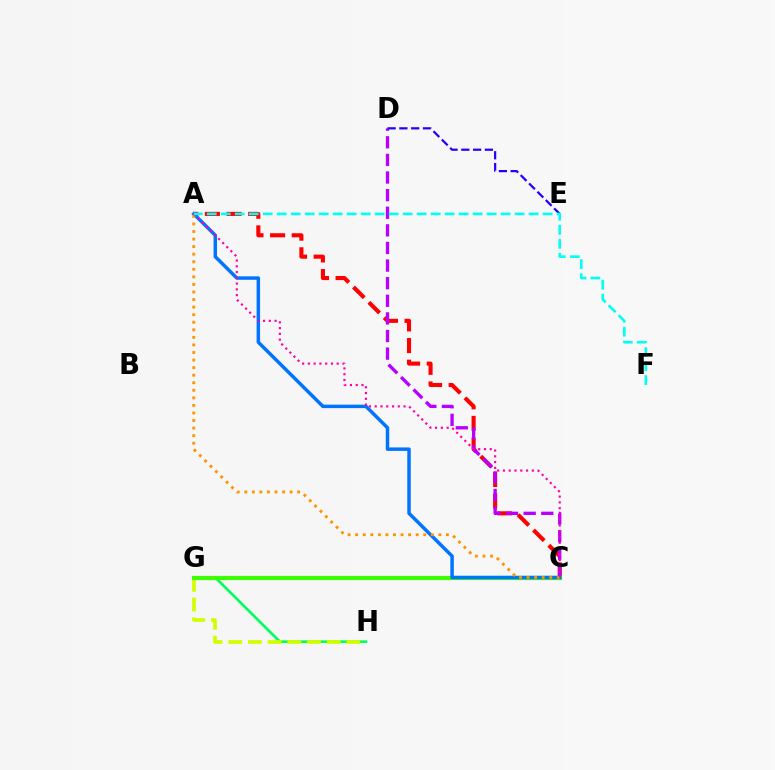{('G', 'H'): [{'color': '#00ff5c', 'line_style': 'solid', 'thickness': 1.9}, {'color': '#d1ff00', 'line_style': 'dashed', 'thickness': 2.67}], ('A', 'C'): [{'color': '#ff0000', 'line_style': 'dashed', 'thickness': 2.94}, {'color': '#0074ff', 'line_style': 'solid', 'thickness': 2.5}, {'color': '#ff9400', 'line_style': 'dotted', 'thickness': 2.05}, {'color': '#ff00ac', 'line_style': 'dotted', 'thickness': 1.57}], ('C', 'D'): [{'color': '#b900ff', 'line_style': 'dashed', 'thickness': 2.39}], ('C', 'G'): [{'color': '#3dff00', 'line_style': 'solid', 'thickness': 3.0}], ('D', 'E'): [{'color': '#2500ff', 'line_style': 'dashed', 'thickness': 1.6}], ('A', 'F'): [{'color': '#00fff6', 'line_style': 'dashed', 'thickness': 1.9}]}